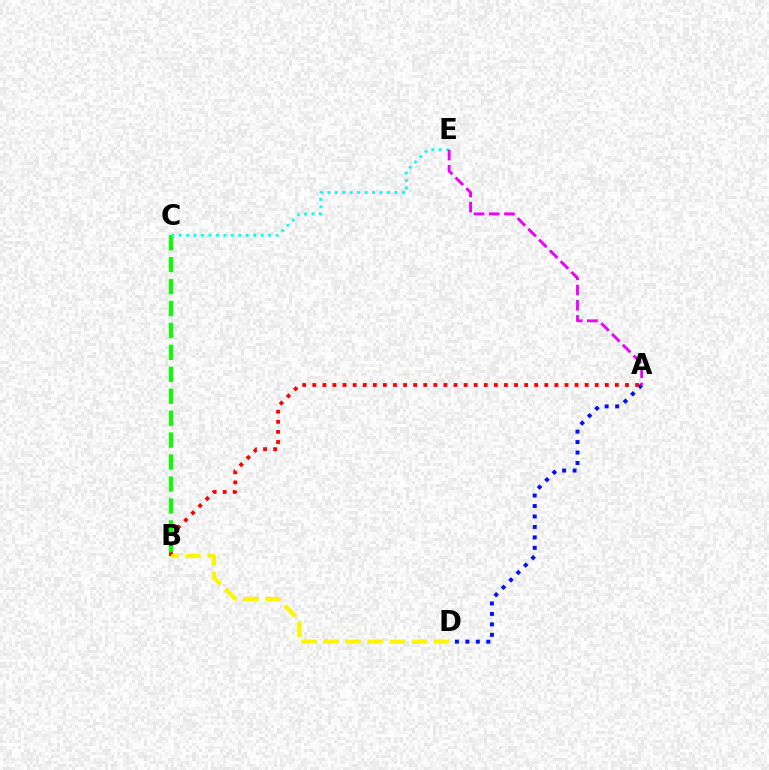{('A', 'D'): [{'color': '#0010ff', 'line_style': 'dotted', 'thickness': 2.84}], ('B', 'C'): [{'color': '#08ff00', 'line_style': 'dashed', 'thickness': 2.98}], ('C', 'E'): [{'color': '#00fff6', 'line_style': 'dotted', 'thickness': 2.03}], ('A', 'E'): [{'color': '#ee00ff', 'line_style': 'dashed', 'thickness': 2.07}], ('A', 'B'): [{'color': '#ff0000', 'line_style': 'dotted', 'thickness': 2.74}], ('B', 'D'): [{'color': '#fcf500', 'line_style': 'dashed', 'thickness': 3.0}]}